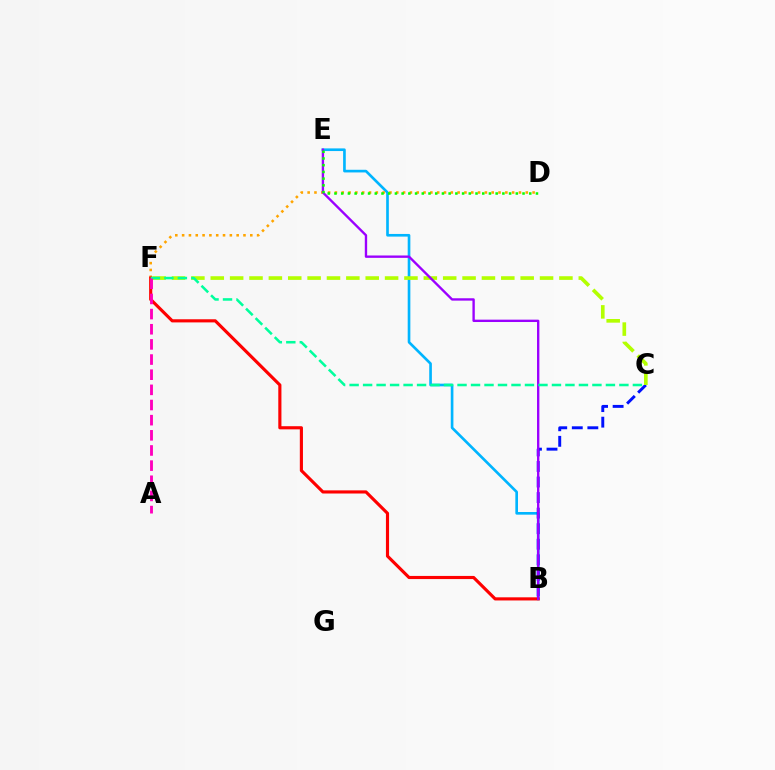{('B', 'E'): [{'color': '#00b5ff', 'line_style': 'solid', 'thickness': 1.91}, {'color': '#9b00ff', 'line_style': 'solid', 'thickness': 1.7}], ('B', 'C'): [{'color': '#0010ff', 'line_style': 'dashed', 'thickness': 2.11}], ('D', 'F'): [{'color': '#ffa500', 'line_style': 'dotted', 'thickness': 1.85}], ('B', 'F'): [{'color': '#ff0000', 'line_style': 'solid', 'thickness': 2.26}], ('C', 'F'): [{'color': '#b3ff00', 'line_style': 'dashed', 'thickness': 2.63}, {'color': '#00ff9d', 'line_style': 'dashed', 'thickness': 1.83}], ('D', 'E'): [{'color': '#08ff00', 'line_style': 'dotted', 'thickness': 1.82}], ('A', 'F'): [{'color': '#ff00bd', 'line_style': 'dashed', 'thickness': 2.06}]}